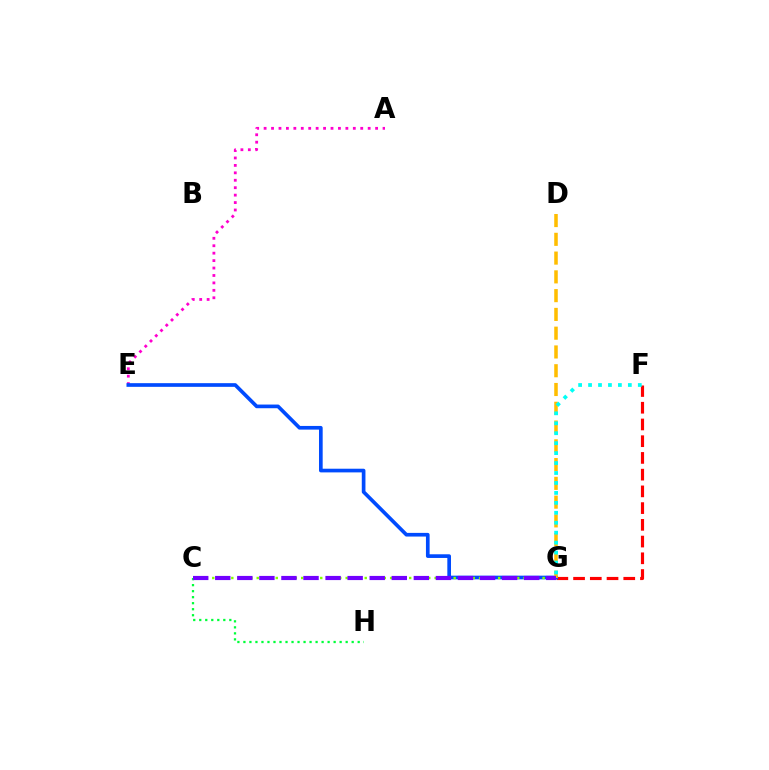{('F', 'G'): [{'color': '#ff0000', 'line_style': 'dashed', 'thickness': 2.27}, {'color': '#00fff6', 'line_style': 'dotted', 'thickness': 2.7}], ('A', 'E'): [{'color': '#ff00cf', 'line_style': 'dotted', 'thickness': 2.02}], ('E', 'G'): [{'color': '#004bff', 'line_style': 'solid', 'thickness': 2.64}], ('C', 'H'): [{'color': '#00ff39', 'line_style': 'dotted', 'thickness': 1.63}], ('D', 'G'): [{'color': '#ffbd00', 'line_style': 'dashed', 'thickness': 2.55}], ('C', 'G'): [{'color': '#84ff00', 'line_style': 'dotted', 'thickness': 1.73}, {'color': '#7200ff', 'line_style': 'dashed', 'thickness': 3.0}]}